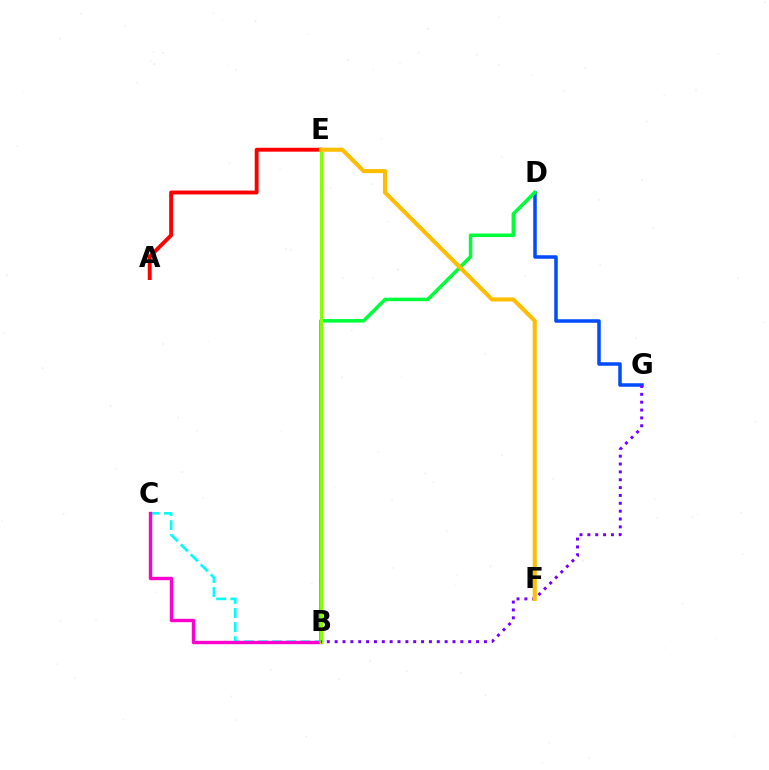{('B', 'C'): [{'color': '#00fff6', 'line_style': 'dashed', 'thickness': 1.92}, {'color': '#ff00cf', 'line_style': 'solid', 'thickness': 2.43}], ('A', 'E'): [{'color': '#ff0000', 'line_style': 'solid', 'thickness': 2.81}], ('D', 'G'): [{'color': '#004bff', 'line_style': 'solid', 'thickness': 2.53}], ('B', 'D'): [{'color': '#00ff39', 'line_style': 'solid', 'thickness': 2.55}], ('B', 'E'): [{'color': '#84ff00', 'line_style': 'solid', 'thickness': 2.13}], ('B', 'G'): [{'color': '#7200ff', 'line_style': 'dotted', 'thickness': 2.13}], ('E', 'F'): [{'color': '#ffbd00', 'line_style': 'solid', 'thickness': 2.95}]}